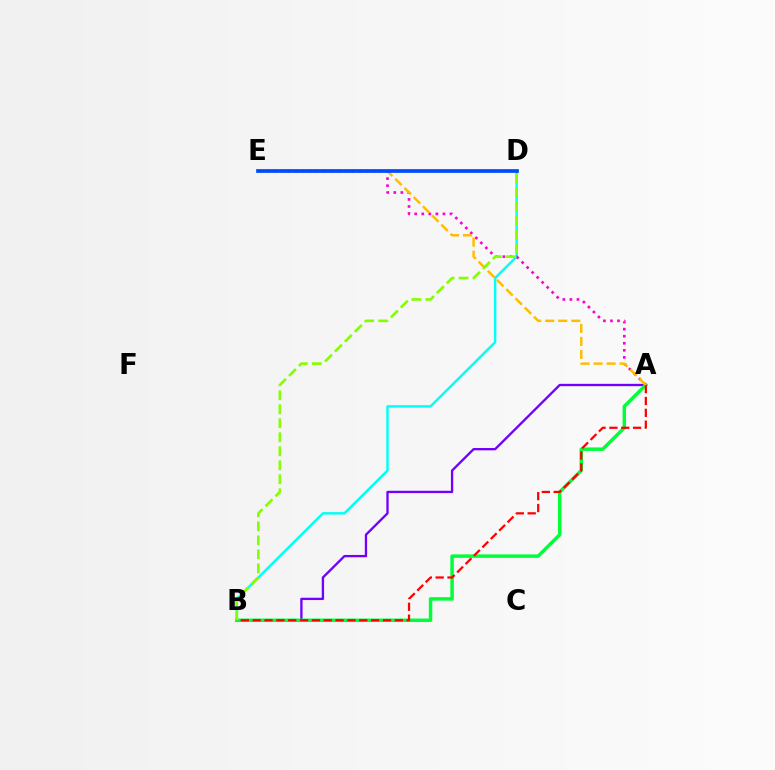{('A', 'B'): [{'color': '#7200ff', 'line_style': 'solid', 'thickness': 1.68}, {'color': '#00ff39', 'line_style': 'solid', 'thickness': 2.5}, {'color': '#ff0000', 'line_style': 'dashed', 'thickness': 1.61}], ('B', 'D'): [{'color': '#00fff6', 'line_style': 'solid', 'thickness': 1.75}, {'color': '#84ff00', 'line_style': 'dashed', 'thickness': 1.9}], ('A', 'E'): [{'color': '#ff00cf', 'line_style': 'dotted', 'thickness': 1.92}, {'color': '#ffbd00', 'line_style': 'dashed', 'thickness': 1.77}], ('D', 'E'): [{'color': '#004bff', 'line_style': 'solid', 'thickness': 2.68}]}